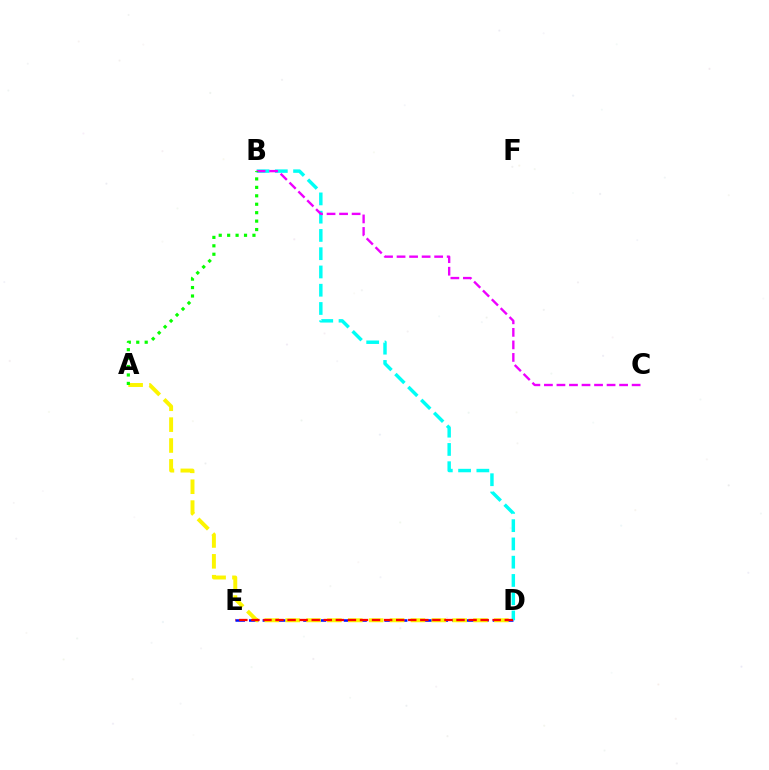{('D', 'E'): [{'color': '#0010ff', 'line_style': 'dashed', 'thickness': 1.84}, {'color': '#ff0000', 'line_style': 'dashed', 'thickness': 1.64}], ('B', 'D'): [{'color': '#00fff6', 'line_style': 'dashed', 'thickness': 2.48}], ('A', 'D'): [{'color': '#fcf500', 'line_style': 'dashed', 'thickness': 2.83}], ('B', 'C'): [{'color': '#ee00ff', 'line_style': 'dashed', 'thickness': 1.7}], ('A', 'B'): [{'color': '#08ff00', 'line_style': 'dotted', 'thickness': 2.29}]}